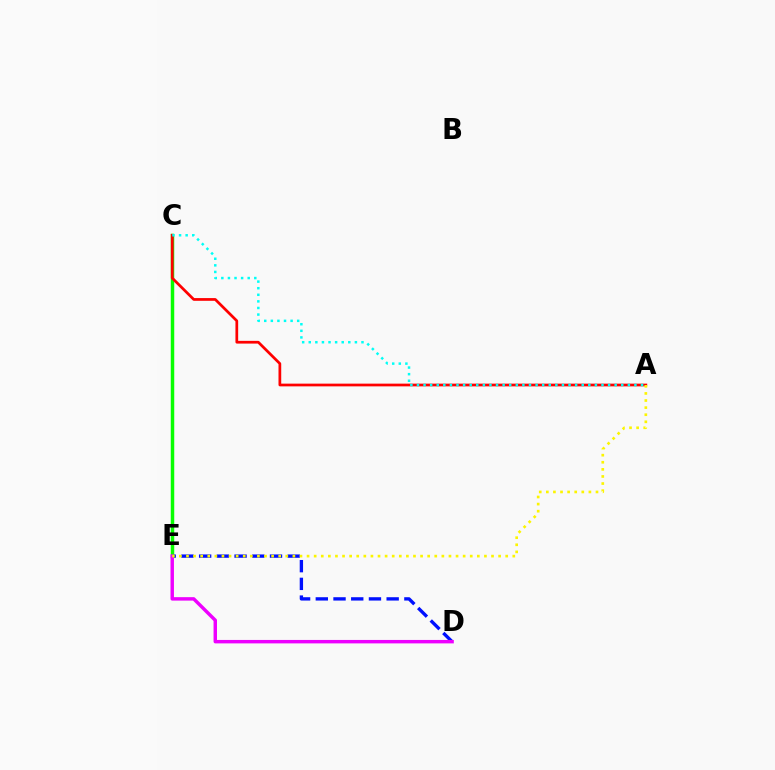{('D', 'E'): [{'color': '#0010ff', 'line_style': 'dashed', 'thickness': 2.41}, {'color': '#ee00ff', 'line_style': 'solid', 'thickness': 2.48}], ('C', 'E'): [{'color': '#08ff00', 'line_style': 'solid', 'thickness': 2.5}], ('A', 'C'): [{'color': '#ff0000', 'line_style': 'solid', 'thickness': 1.96}, {'color': '#00fff6', 'line_style': 'dotted', 'thickness': 1.79}], ('A', 'E'): [{'color': '#fcf500', 'line_style': 'dotted', 'thickness': 1.93}]}